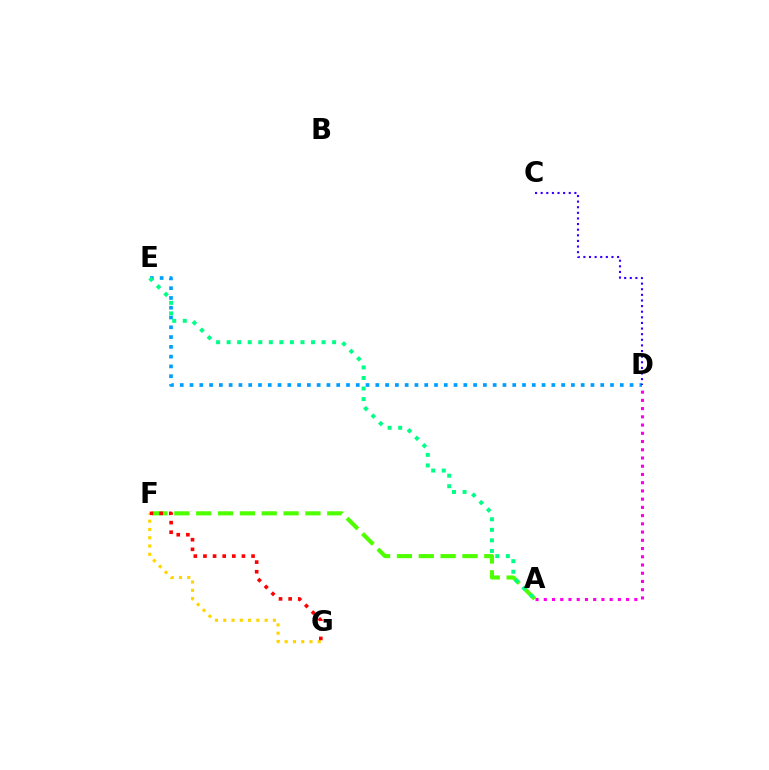{('A', 'F'): [{'color': '#4fff00', 'line_style': 'dashed', 'thickness': 2.97}], ('F', 'G'): [{'color': '#ffd500', 'line_style': 'dotted', 'thickness': 2.25}, {'color': '#ff0000', 'line_style': 'dotted', 'thickness': 2.61}], ('D', 'E'): [{'color': '#009eff', 'line_style': 'dotted', 'thickness': 2.66}], ('A', 'E'): [{'color': '#00ff86', 'line_style': 'dotted', 'thickness': 2.87}], ('C', 'D'): [{'color': '#3700ff', 'line_style': 'dotted', 'thickness': 1.53}], ('A', 'D'): [{'color': '#ff00ed', 'line_style': 'dotted', 'thickness': 2.24}]}